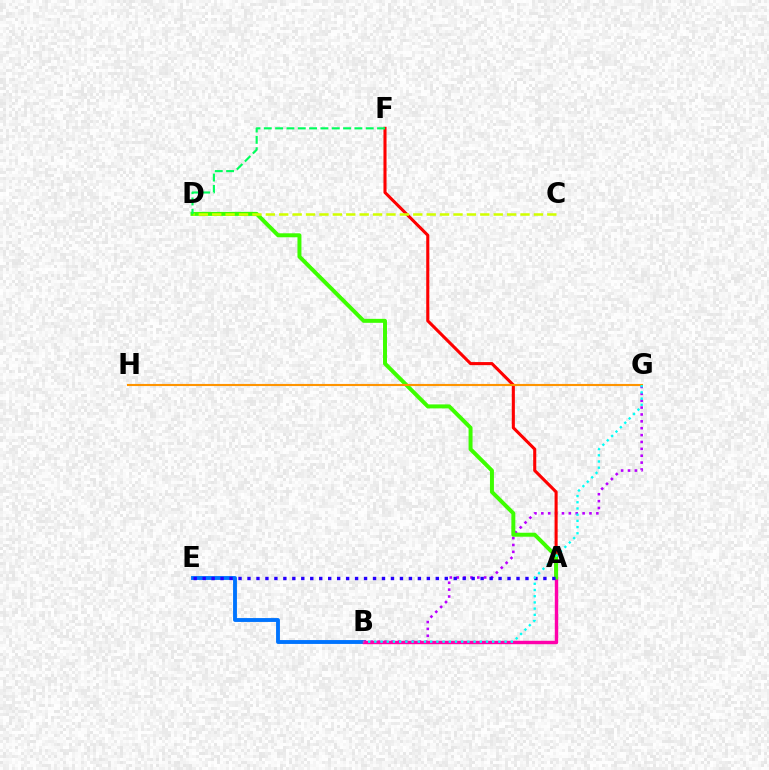{('B', 'E'): [{'color': '#0074ff', 'line_style': 'solid', 'thickness': 2.79}], ('B', 'G'): [{'color': '#b900ff', 'line_style': 'dotted', 'thickness': 1.87}, {'color': '#00fff6', 'line_style': 'dotted', 'thickness': 1.69}], ('A', 'F'): [{'color': '#ff0000', 'line_style': 'solid', 'thickness': 2.22}], ('A', 'B'): [{'color': '#ff00ac', 'line_style': 'solid', 'thickness': 2.46}], ('A', 'D'): [{'color': '#3dff00', 'line_style': 'solid', 'thickness': 2.86}], ('A', 'E'): [{'color': '#2500ff', 'line_style': 'dotted', 'thickness': 2.44}], ('G', 'H'): [{'color': '#ff9400', 'line_style': 'solid', 'thickness': 1.52}], ('C', 'D'): [{'color': '#d1ff00', 'line_style': 'dashed', 'thickness': 1.82}], ('D', 'F'): [{'color': '#00ff5c', 'line_style': 'dashed', 'thickness': 1.54}]}